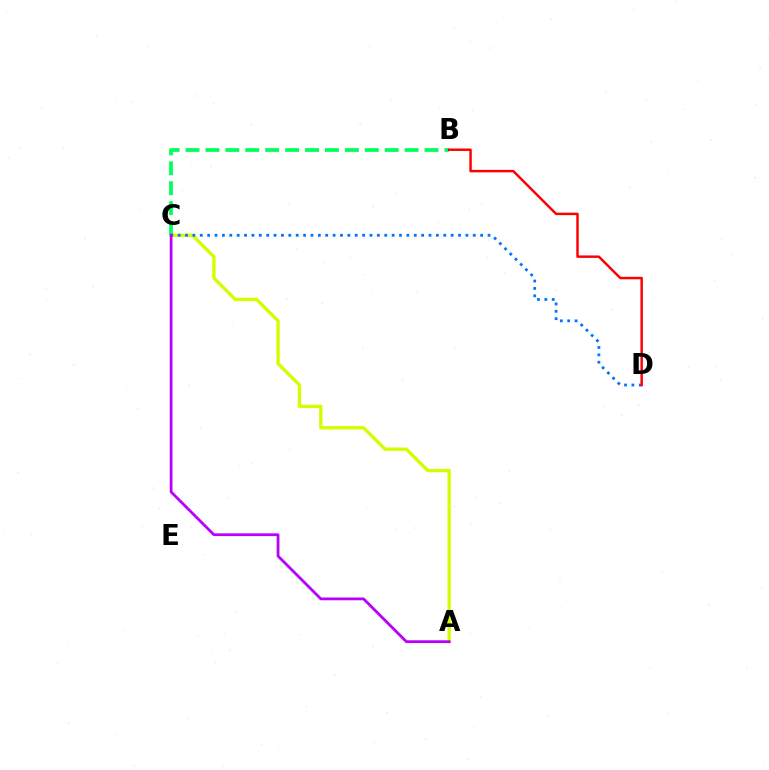{('A', 'C'): [{'color': '#d1ff00', 'line_style': 'solid', 'thickness': 2.42}, {'color': '#b900ff', 'line_style': 'solid', 'thickness': 2.0}], ('B', 'C'): [{'color': '#00ff5c', 'line_style': 'dashed', 'thickness': 2.71}], ('C', 'D'): [{'color': '#0074ff', 'line_style': 'dotted', 'thickness': 2.0}], ('B', 'D'): [{'color': '#ff0000', 'line_style': 'solid', 'thickness': 1.77}]}